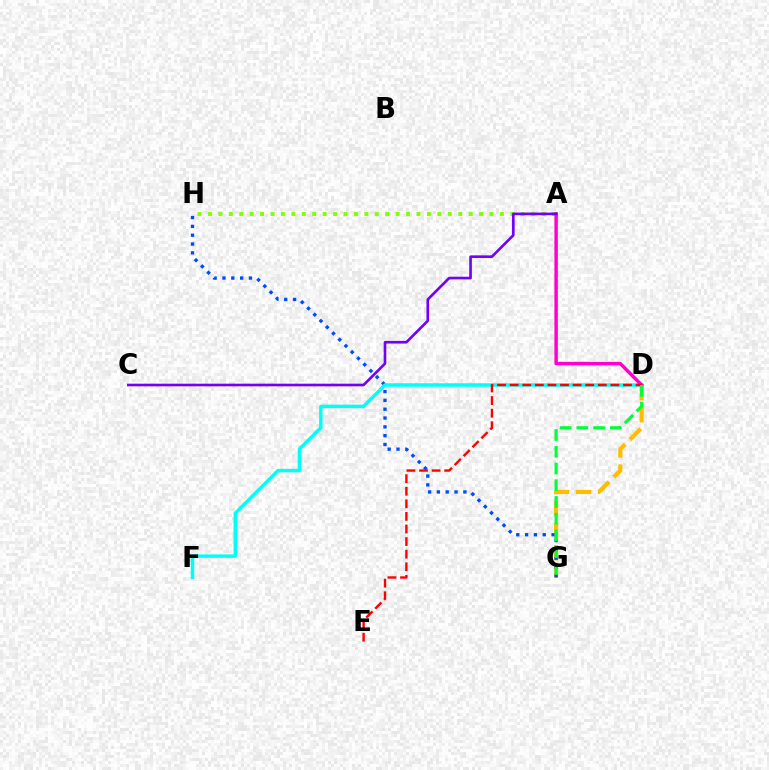{('D', 'G'): [{'color': '#ffbd00', 'line_style': 'dashed', 'thickness': 3.0}, {'color': '#00ff39', 'line_style': 'dashed', 'thickness': 2.27}], ('A', 'H'): [{'color': '#84ff00', 'line_style': 'dotted', 'thickness': 2.83}], ('G', 'H'): [{'color': '#004bff', 'line_style': 'dotted', 'thickness': 2.4}], ('D', 'F'): [{'color': '#00fff6', 'line_style': 'solid', 'thickness': 2.5}], ('A', 'D'): [{'color': '#ff00cf', 'line_style': 'solid', 'thickness': 2.47}], ('D', 'E'): [{'color': '#ff0000', 'line_style': 'dashed', 'thickness': 1.71}], ('A', 'C'): [{'color': '#7200ff', 'line_style': 'solid', 'thickness': 1.89}]}